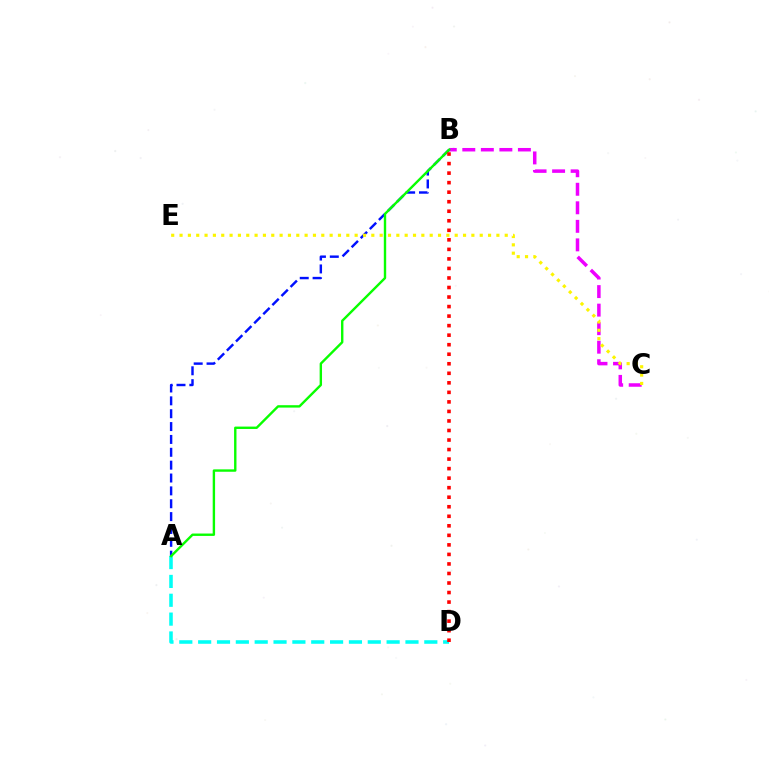{('A', 'D'): [{'color': '#00fff6', 'line_style': 'dashed', 'thickness': 2.56}], ('A', 'B'): [{'color': '#0010ff', 'line_style': 'dashed', 'thickness': 1.75}, {'color': '#08ff00', 'line_style': 'solid', 'thickness': 1.72}], ('B', 'C'): [{'color': '#ee00ff', 'line_style': 'dashed', 'thickness': 2.52}], ('C', 'E'): [{'color': '#fcf500', 'line_style': 'dotted', 'thickness': 2.27}], ('B', 'D'): [{'color': '#ff0000', 'line_style': 'dotted', 'thickness': 2.59}]}